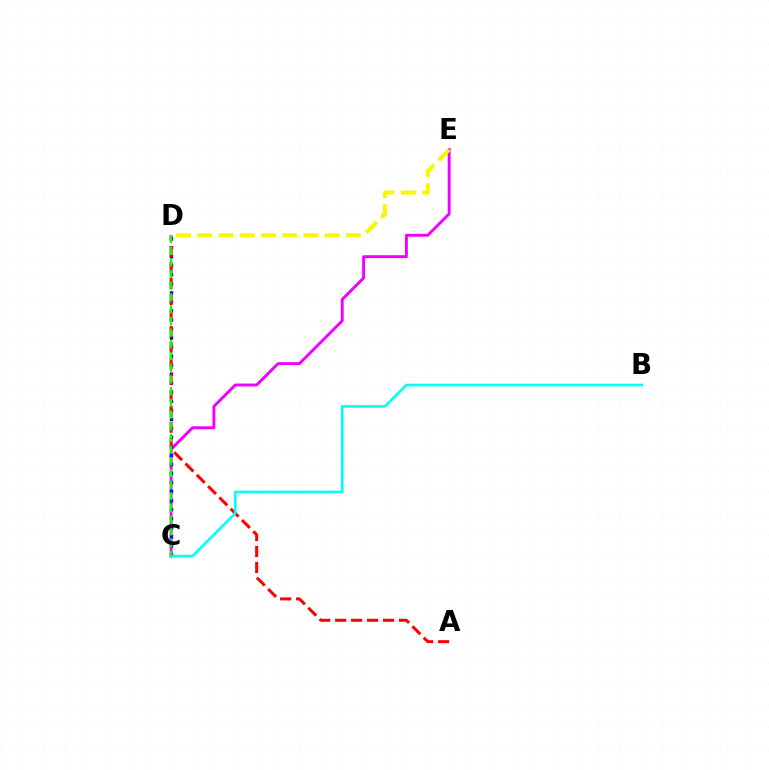{('C', 'E'): [{'color': '#ee00ff', 'line_style': 'solid', 'thickness': 2.1}], ('C', 'D'): [{'color': '#0010ff', 'line_style': 'dotted', 'thickness': 2.45}, {'color': '#08ff00', 'line_style': 'dashed', 'thickness': 1.59}], ('A', 'D'): [{'color': '#ff0000', 'line_style': 'dashed', 'thickness': 2.17}], ('B', 'C'): [{'color': '#00fff6', 'line_style': 'solid', 'thickness': 1.9}], ('D', 'E'): [{'color': '#fcf500', 'line_style': 'dashed', 'thickness': 2.89}]}